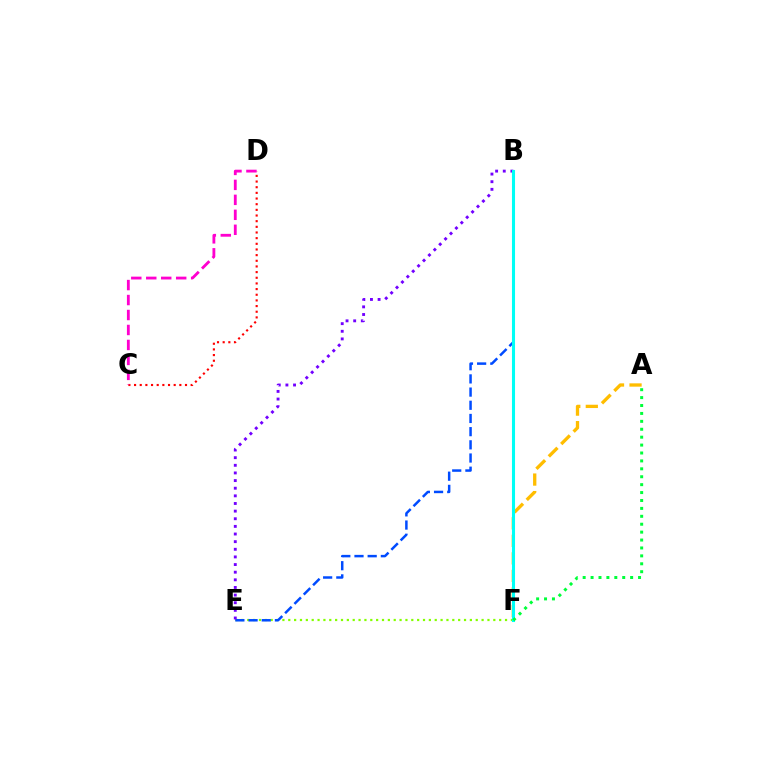{('E', 'F'): [{'color': '#84ff00', 'line_style': 'dotted', 'thickness': 1.59}], ('B', 'E'): [{'color': '#004bff', 'line_style': 'dashed', 'thickness': 1.79}, {'color': '#7200ff', 'line_style': 'dotted', 'thickness': 2.07}], ('C', 'D'): [{'color': '#ff0000', 'line_style': 'dotted', 'thickness': 1.54}, {'color': '#ff00cf', 'line_style': 'dashed', 'thickness': 2.03}], ('A', 'F'): [{'color': '#ffbd00', 'line_style': 'dashed', 'thickness': 2.38}, {'color': '#00ff39', 'line_style': 'dotted', 'thickness': 2.15}], ('B', 'F'): [{'color': '#00fff6', 'line_style': 'solid', 'thickness': 2.21}]}